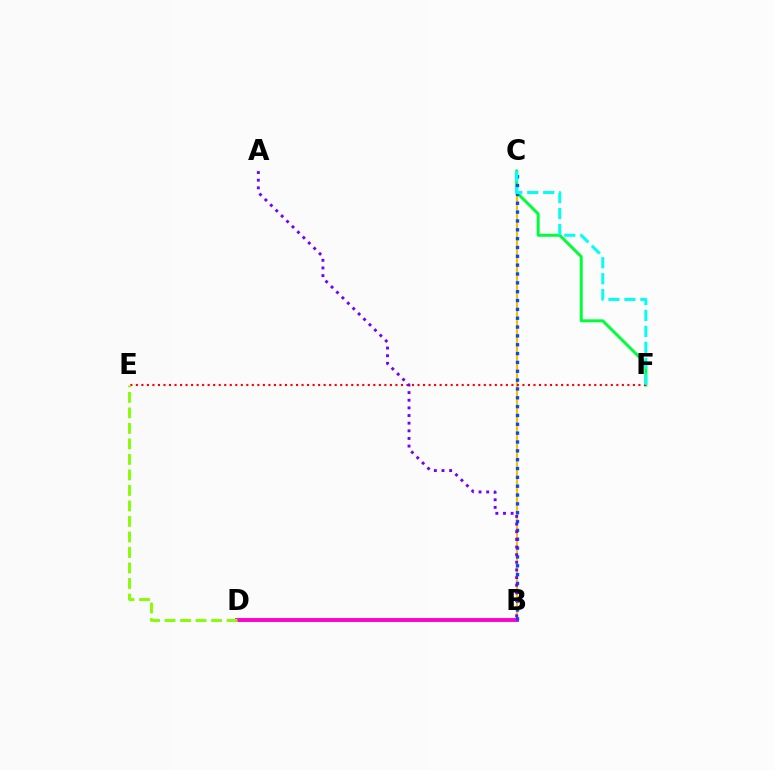{('B', 'C'): [{'color': '#ffbd00', 'line_style': 'solid', 'thickness': 1.52}, {'color': '#004bff', 'line_style': 'dotted', 'thickness': 2.4}], ('C', 'F'): [{'color': '#00ff39', 'line_style': 'solid', 'thickness': 2.14}, {'color': '#00fff6', 'line_style': 'dashed', 'thickness': 2.17}], ('B', 'D'): [{'color': '#ff00cf', 'line_style': 'solid', 'thickness': 2.8}], ('E', 'F'): [{'color': '#ff0000', 'line_style': 'dotted', 'thickness': 1.5}], ('D', 'E'): [{'color': '#84ff00', 'line_style': 'dashed', 'thickness': 2.11}], ('A', 'B'): [{'color': '#7200ff', 'line_style': 'dotted', 'thickness': 2.08}]}